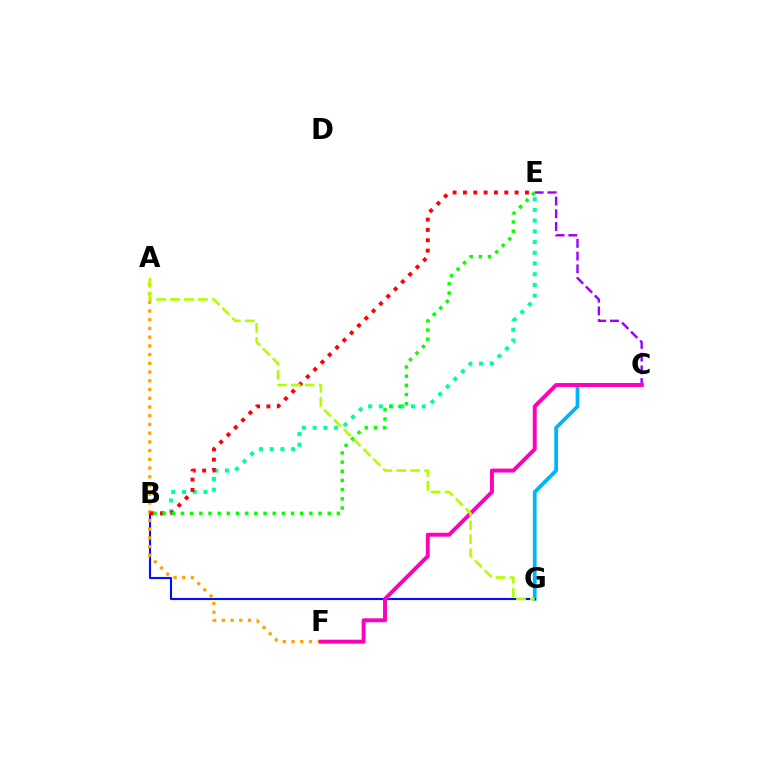{('C', 'G'): [{'color': '#00b5ff', 'line_style': 'solid', 'thickness': 2.71}], ('C', 'E'): [{'color': '#9b00ff', 'line_style': 'dashed', 'thickness': 1.73}], ('B', 'E'): [{'color': '#00ff9d', 'line_style': 'dotted', 'thickness': 2.91}, {'color': '#ff0000', 'line_style': 'dotted', 'thickness': 2.81}, {'color': '#08ff00', 'line_style': 'dotted', 'thickness': 2.49}], ('B', 'G'): [{'color': '#0010ff', 'line_style': 'solid', 'thickness': 1.53}], ('A', 'F'): [{'color': '#ffa500', 'line_style': 'dotted', 'thickness': 2.37}], ('C', 'F'): [{'color': '#ff00bd', 'line_style': 'solid', 'thickness': 2.83}], ('A', 'G'): [{'color': '#b3ff00', 'line_style': 'dashed', 'thickness': 1.89}]}